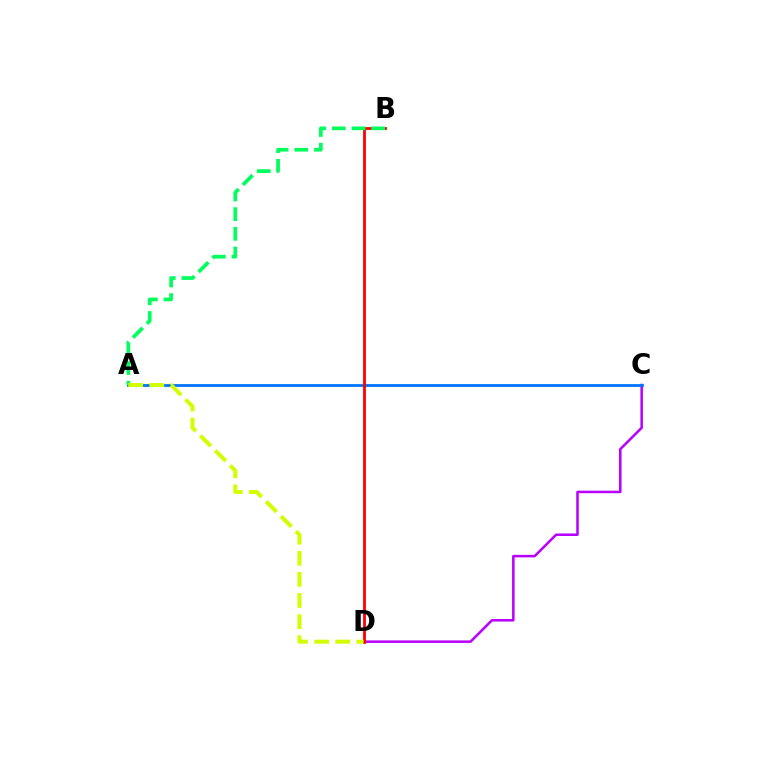{('C', 'D'): [{'color': '#b900ff', 'line_style': 'solid', 'thickness': 1.82}], ('A', 'C'): [{'color': '#0074ff', 'line_style': 'solid', 'thickness': 2.0}], ('B', 'D'): [{'color': '#ff0000', 'line_style': 'solid', 'thickness': 2.02}], ('A', 'B'): [{'color': '#00ff5c', 'line_style': 'dashed', 'thickness': 2.67}], ('A', 'D'): [{'color': '#d1ff00', 'line_style': 'dashed', 'thickness': 2.87}]}